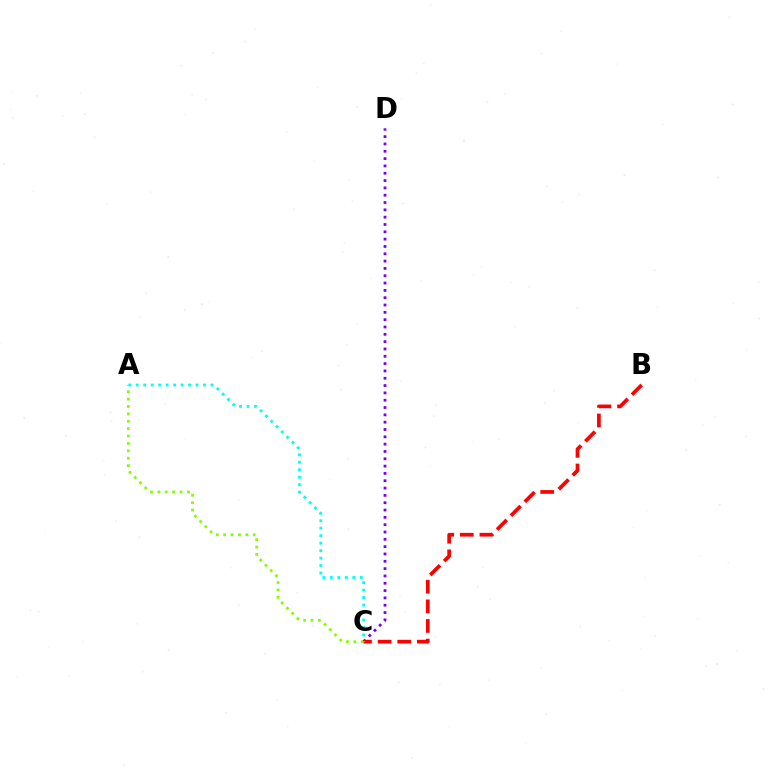{('A', 'C'): [{'color': '#84ff00', 'line_style': 'dotted', 'thickness': 2.01}, {'color': '#00fff6', 'line_style': 'dotted', 'thickness': 2.03}], ('C', 'D'): [{'color': '#7200ff', 'line_style': 'dotted', 'thickness': 1.99}], ('B', 'C'): [{'color': '#ff0000', 'line_style': 'dashed', 'thickness': 2.67}]}